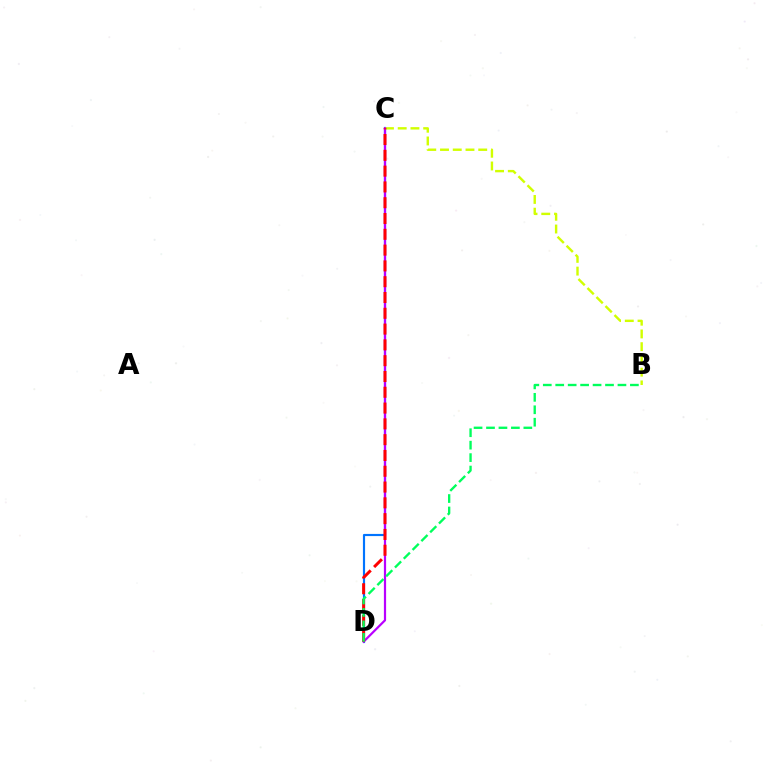{('C', 'D'): [{'color': '#0074ff', 'line_style': 'solid', 'thickness': 1.56}, {'color': '#b900ff', 'line_style': 'solid', 'thickness': 1.59}, {'color': '#ff0000', 'line_style': 'dashed', 'thickness': 2.15}], ('B', 'C'): [{'color': '#d1ff00', 'line_style': 'dashed', 'thickness': 1.73}], ('B', 'D'): [{'color': '#00ff5c', 'line_style': 'dashed', 'thickness': 1.69}]}